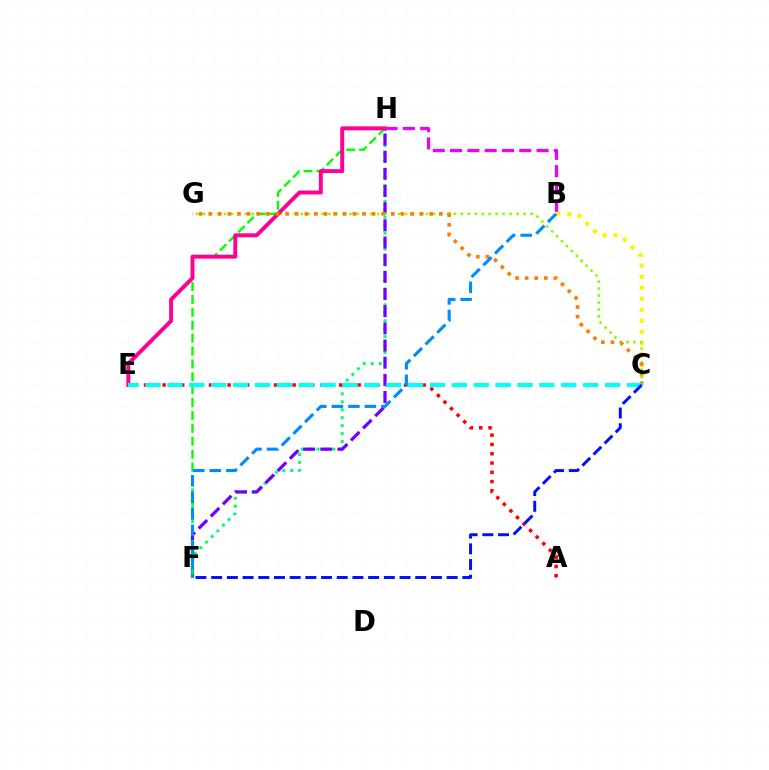{('F', 'H'): [{'color': '#00ff74', 'line_style': 'dotted', 'thickness': 2.16}, {'color': '#7200ff', 'line_style': 'dashed', 'thickness': 2.33}, {'color': '#08ff00', 'line_style': 'dashed', 'thickness': 1.75}], ('B', 'C'): [{'color': '#fcf500', 'line_style': 'dotted', 'thickness': 3.0}], ('A', 'E'): [{'color': '#ff0000', 'line_style': 'dotted', 'thickness': 2.52}], ('C', 'G'): [{'color': '#84ff00', 'line_style': 'dotted', 'thickness': 1.89}, {'color': '#ff7c00', 'line_style': 'dotted', 'thickness': 2.61}], ('E', 'H'): [{'color': '#ff0094', 'line_style': 'solid', 'thickness': 2.85}], ('B', 'H'): [{'color': '#ee00ff', 'line_style': 'dashed', 'thickness': 2.35}], ('C', 'E'): [{'color': '#00fff6', 'line_style': 'dashed', 'thickness': 2.97}], ('B', 'F'): [{'color': '#008cff', 'line_style': 'dashed', 'thickness': 2.24}], ('C', 'F'): [{'color': '#0010ff', 'line_style': 'dashed', 'thickness': 2.13}]}